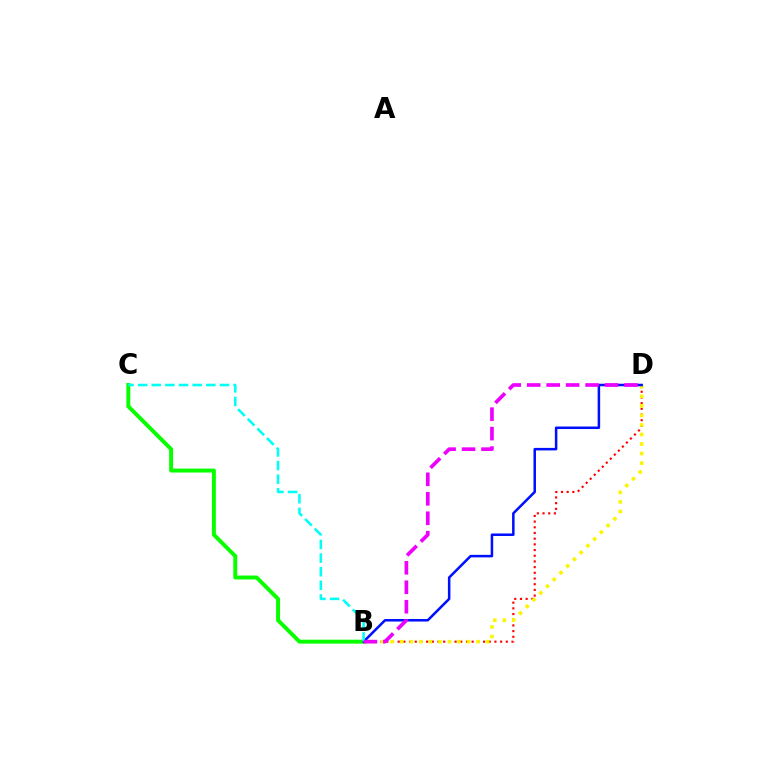{('B', 'D'): [{'color': '#ff0000', 'line_style': 'dotted', 'thickness': 1.55}, {'color': '#fcf500', 'line_style': 'dotted', 'thickness': 2.59}, {'color': '#0010ff', 'line_style': 'solid', 'thickness': 1.82}, {'color': '#ee00ff', 'line_style': 'dashed', 'thickness': 2.64}], ('B', 'C'): [{'color': '#08ff00', 'line_style': 'solid', 'thickness': 2.84}, {'color': '#00fff6', 'line_style': 'dashed', 'thickness': 1.85}]}